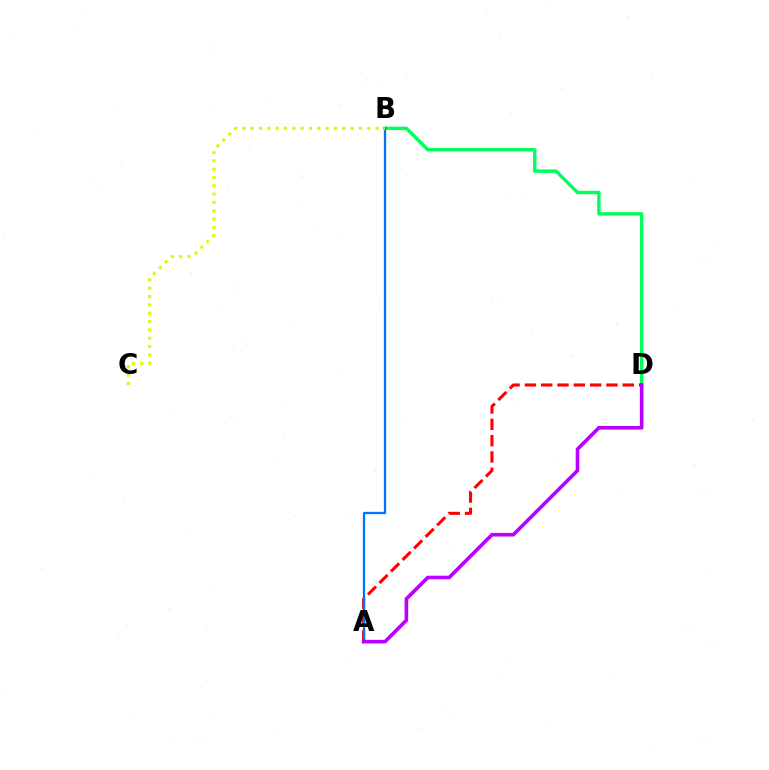{('B', 'D'): [{'color': '#00ff5c', 'line_style': 'solid', 'thickness': 2.46}], ('A', 'D'): [{'color': '#ff0000', 'line_style': 'dashed', 'thickness': 2.22}, {'color': '#b900ff', 'line_style': 'solid', 'thickness': 2.6}], ('A', 'B'): [{'color': '#0074ff', 'line_style': 'solid', 'thickness': 1.65}], ('B', 'C'): [{'color': '#d1ff00', 'line_style': 'dotted', 'thickness': 2.26}]}